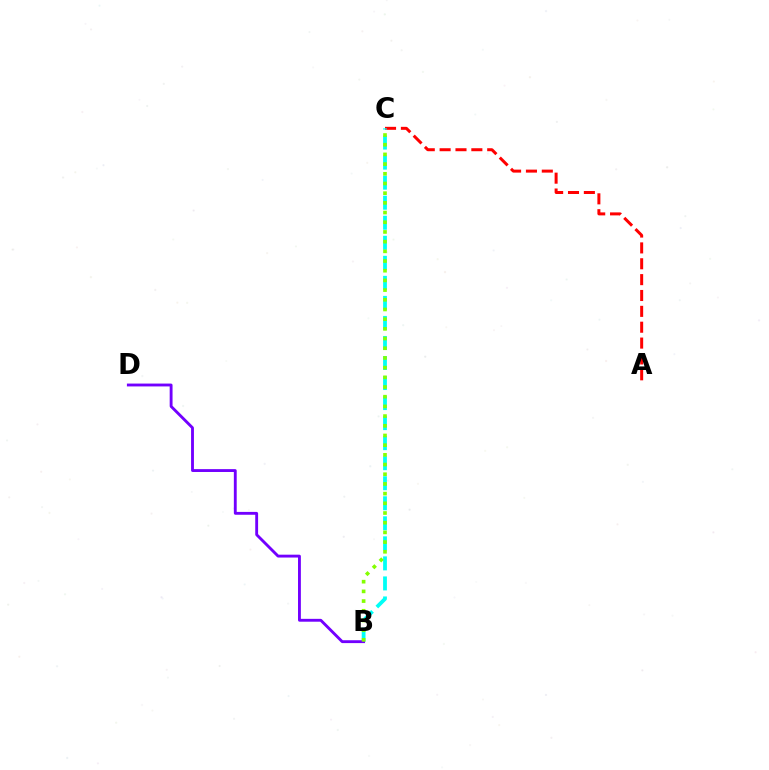{('A', 'C'): [{'color': '#ff0000', 'line_style': 'dashed', 'thickness': 2.15}], ('B', 'C'): [{'color': '#00fff6', 'line_style': 'dashed', 'thickness': 2.72}, {'color': '#84ff00', 'line_style': 'dotted', 'thickness': 2.63}], ('B', 'D'): [{'color': '#7200ff', 'line_style': 'solid', 'thickness': 2.06}]}